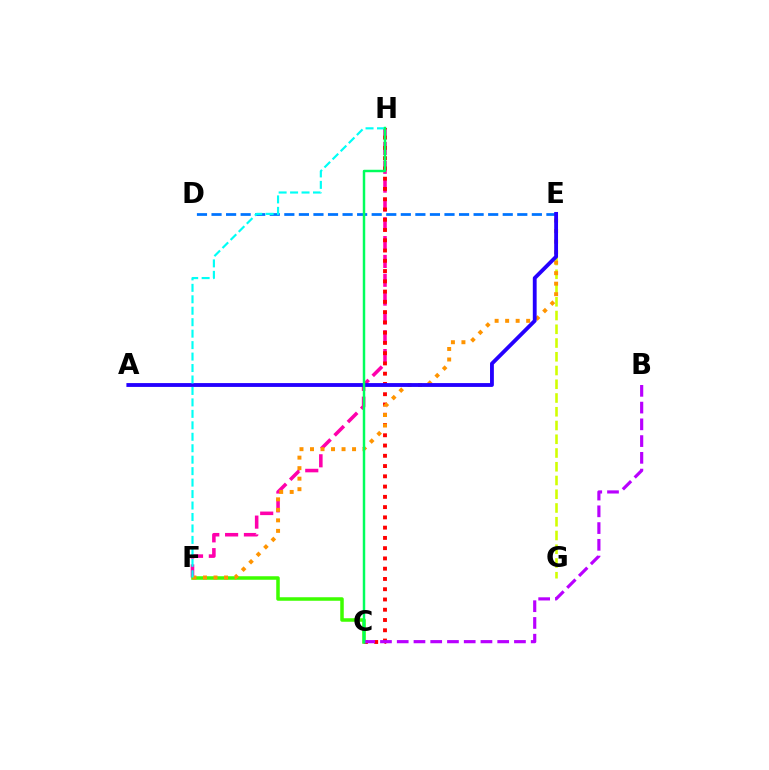{('F', 'H'): [{'color': '#ff00ac', 'line_style': 'dashed', 'thickness': 2.56}, {'color': '#00fff6', 'line_style': 'dashed', 'thickness': 1.56}], ('D', 'E'): [{'color': '#0074ff', 'line_style': 'dashed', 'thickness': 1.98}], ('C', 'H'): [{'color': '#ff0000', 'line_style': 'dotted', 'thickness': 2.79}, {'color': '#00ff5c', 'line_style': 'solid', 'thickness': 1.77}], ('C', 'F'): [{'color': '#3dff00', 'line_style': 'solid', 'thickness': 2.53}], ('E', 'G'): [{'color': '#d1ff00', 'line_style': 'dashed', 'thickness': 1.87}], ('E', 'F'): [{'color': '#ff9400', 'line_style': 'dotted', 'thickness': 2.86}], ('A', 'E'): [{'color': '#2500ff', 'line_style': 'solid', 'thickness': 2.76}], ('B', 'C'): [{'color': '#b900ff', 'line_style': 'dashed', 'thickness': 2.28}]}